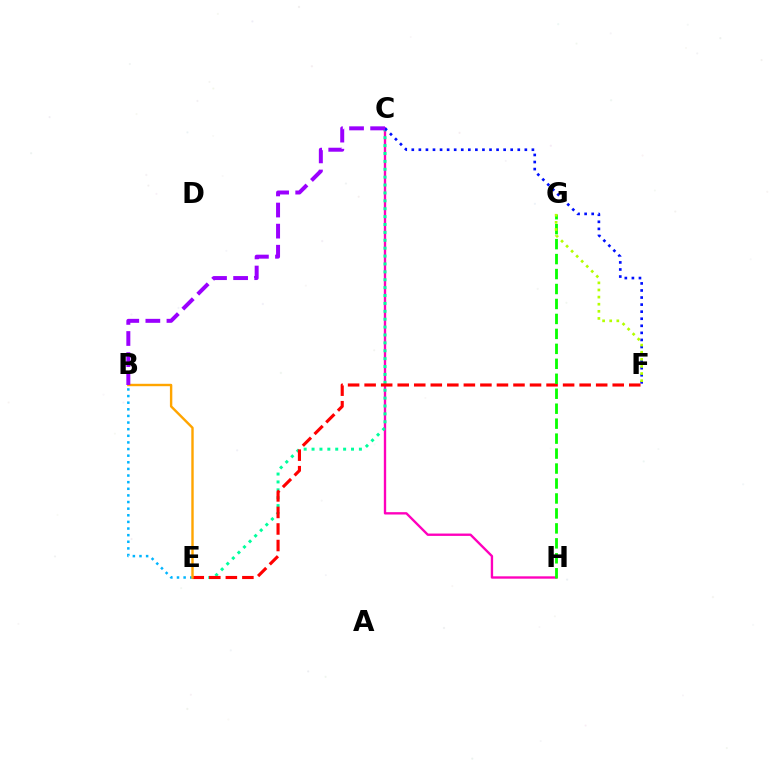{('C', 'H'): [{'color': '#ff00bd', 'line_style': 'solid', 'thickness': 1.7}], ('C', 'E'): [{'color': '#00ff9d', 'line_style': 'dotted', 'thickness': 2.14}], ('C', 'F'): [{'color': '#0010ff', 'line_style': 'dotted', 'thickness': 1.92}], ('E', 'F'): [{'color': '#ff0000', 'line_style': 'dashed', 'thickness': 2.25}], ('G', 'H'): [{'color': '#08ff00', 'line_style': 'dashed', 'thickness': 2.03}], ('B', 'E'): [{'color': '#00b5ff', 'line_style': 'dotted', 'thickness': 1.8}, {'color': '#ffa500', 'line_style': 'solid', 'thickness': 1.73}], ('F', 'G'): [{'color': '#b3ff00', 'line_style': 'dotted', 'thickness': 1.93}], ('B', 'C'): [{'color': '#9b00ff', 'line_style': 'dashed', 'thickness': 2.87}]}